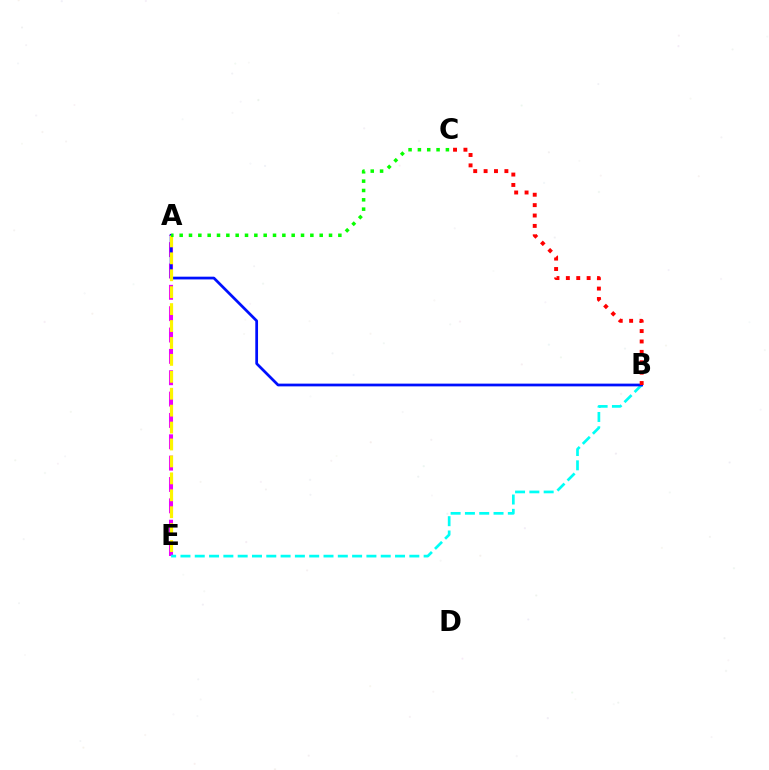{('A', 'E'): [{'color': '#ee00ff', 'line_style': 'dashed', 'thickness': 2.9}, {'color': '#fcf500', 'line_style': 'dashed', 'thickness': 2.3}], ('B', 'E'): [{'color': '#00fff6', 'line_style': 'dashed', 'thickness': 1.94}], ('A', 'B'): [{'color': '#0010ff', 'line_style': 'solid', 'thickness': 1.97}], ('B', 'C'): [{'color': '#ff0000', 'line_style': 'dotted', 'thickness': 2.82}], ('A', 'C'): [{'color': '#08ff00', 'line_style': 'dotted', 'thickness': 2.54}]}